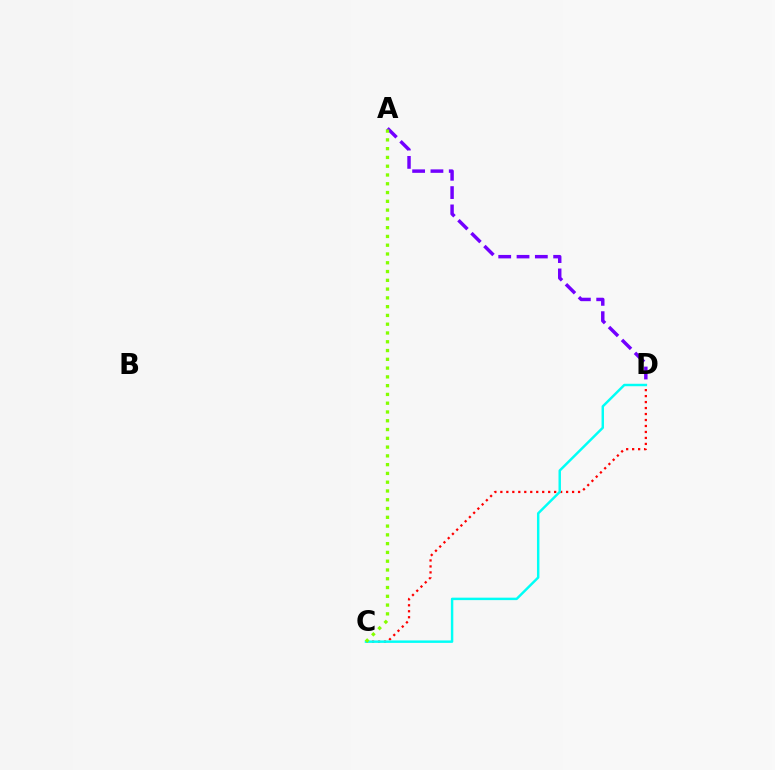{('A', 'D'): [{'color': '#7200ff', 'line_style': 'dashed', 'thickness': 2.49}], ('C', 'D'): [{'color': '#ff0000', 'line_style': 'dotted', 'thickness': 1.62}, {'color': '#00fff6', 'line_style': 'solid', 'thickness': 1.77}], ('A', 'C'): [{'color': '#84ff00', 'line_style': 'dotted', 'thickness': 2.38}]}